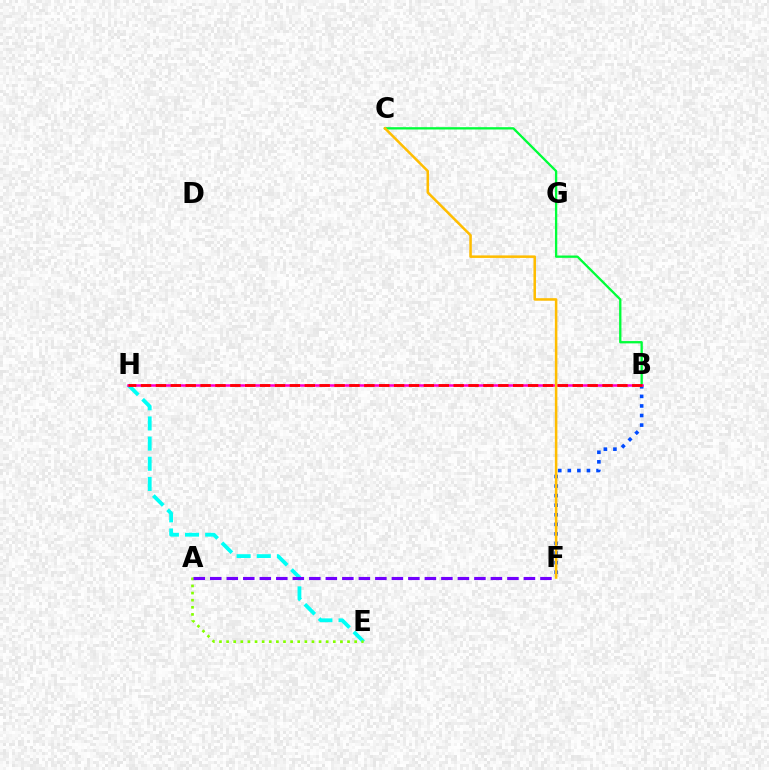{('B', 'F'): [{'color': '#004bff', 'line_style': 'dotted', 'thickness': 2.6}], ('B', 'C'): [{'color': '#00ff39', 'line_style': 'solid', 'thickness': 1.66}], ('E', 'H'): [{'color': '#00fff6', 'line_style': 'dashed', 'thickness': 2.74}], ('A', 'E'): [{'color': '#84ff00', 'line_style': 'dotted', 'thickness': 1.93}], ('B', 'H'): [{'color': '#ff00cf', 'line_style': 'solid', 'thickness': 1.82}, {'color': '#ff0000', 'line_style': 'dashed', 'thickness': 2.02}], ('C', 'F'): [{'color': '#ffbd00', 'line_style': 'solid', 'thickness': 1.82}], ('A', 'F'): [{'color': '#7200ff', 'line_style': 'dashed', 'thickness': 2.24}]}